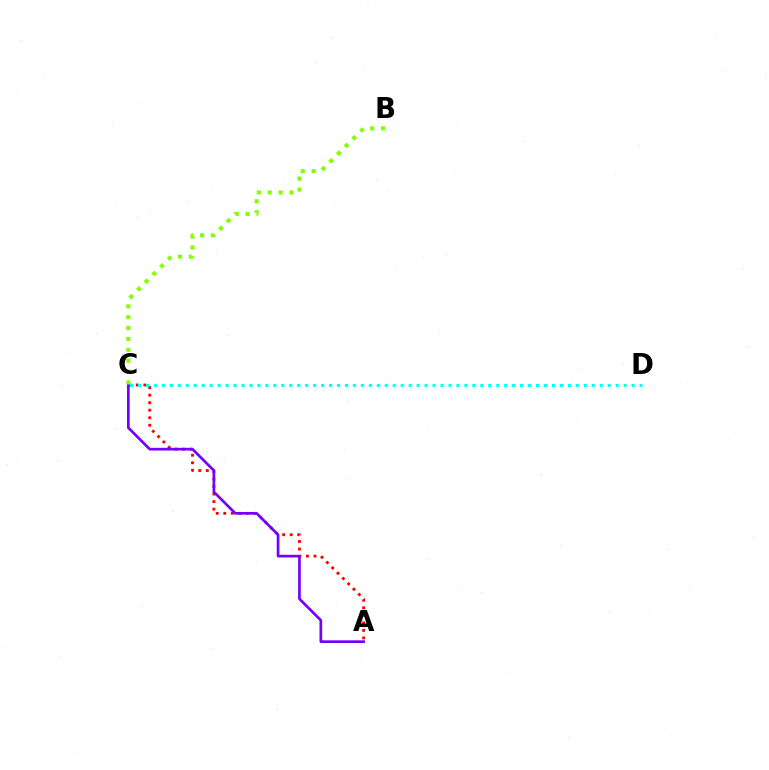{('A', 'C'): [{'color': '#ff0000', 'line_style': 'dotted', 'thickness': 2.05}, {'color': '#7200ff', 'line_style': 'solid', 'thickness': 1.93}], ('B', 'C'): [{'color': '#84ff00', 'line_style': 'dotted', 'thickness': 2.96}], ('C', 'D'): [{'color': '#00fff6', 'line_style': 'dotted', 'thickness': 2.16}]}